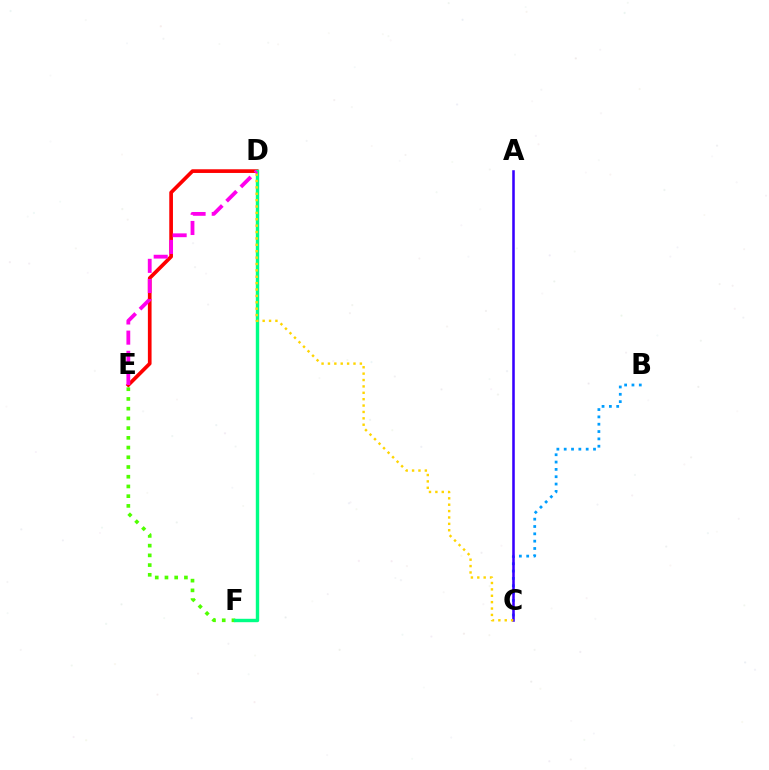{('B', 'C'): [{'color': '#009eff', 'line_style': 'dotted', 'thickness': 1.99}], ('D', 'E'): [{'color': '#ff0000', 'line_style': 'solid', 'thickness': 2.65}, {'color': '#ff00ed', 'line_style': 'dashed', 'thickness': 2.74}], ('E', 'F'): [{'color': '#4fff00', 'line_style': 'dotted', 'thickness': 2.64}], ('A', 'C'): [{'color': '#3700ff', 'line_style': 'solid', 'thickness': 1.84}], ('D', 'F'): [{'color': '#00ff86', 'line_style': 'solid', 'thickness': 2.45}], ('C', 'D'): [{'color': '#ffd500', 'line_style': 'dotted', 'thickness': 1.73}]}